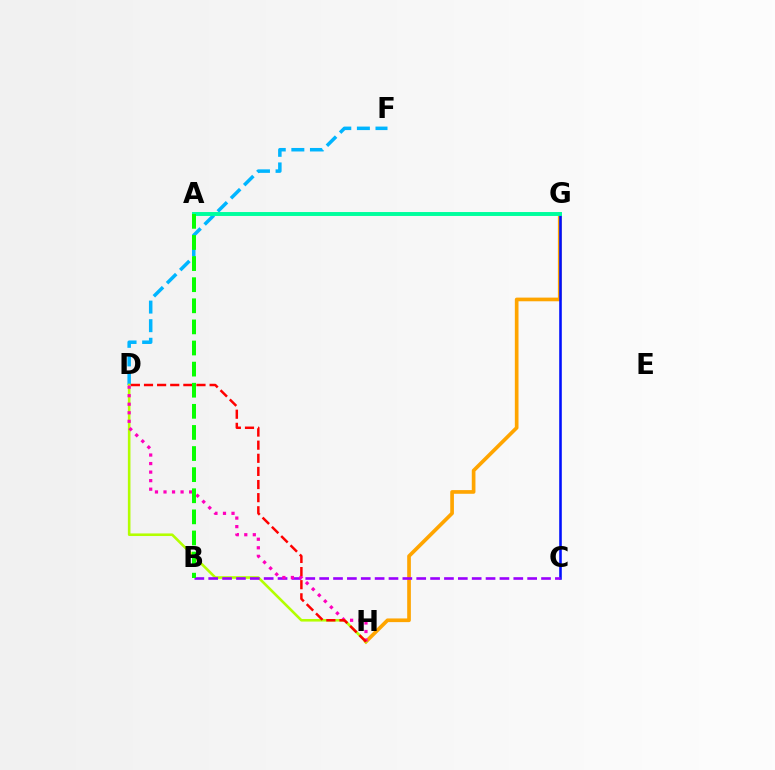{('D', 'F'): [{'color': '#00b5ff', 'line_style': 'dashed', 'thickness': 2.53}], ('G', 'H'): [{'color': '#ffa500', 'line_style': 'solid', 'thickness': 2.65}], ('C', 'G'): [{'color': '#0010ff', 'line_style': 'solid', 'thickness': 1.86}], ('D', 'H'): [{'color': '#b3ff00', 'line_style': 'solid', 'thickness': 1.87}, {'color': '#ff00bd', 'line_style': 'dotted', 'thickness': 2.32}, {'color': '#ff0000', 'line_style': 'dashed', 'thickness': 1.78}], ('B', 'C'): [{'color': '#9b00ff', 'line_style': 'dashed', 'thickness': 1.88}], ('A', 'G'): [{'color': '#00ff9d', 'line_style': 'solid', 'thickness': 2.83}], ('A', 'B'): [{'color': '#08ff00', 'line_style': 'dashed', 'thickness': 2.87}]}